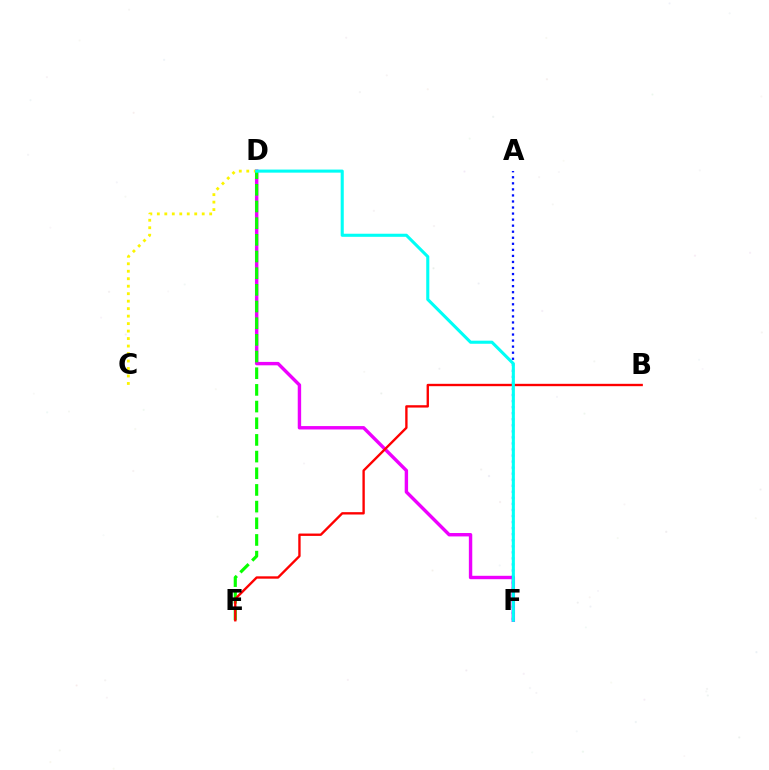{('D', 'F'): [{'color': '#ee00ff', 'line_style': 'solid', 'thickness': 2.45}, {'color': '#00fff6', 'line_style': 'solid', 'thickness': 2.22}], ('C', 'D'): [{'color': '#fcf500', 'line_style': 'dotted', 'thickness': 2.03}], ('A', 'F'): [{'color': '#0010ff', 'line_style': 'dotted', 'thickness': 1.64}], ('D', 'E'): [{'color': '#08ff00', 'line_style': 'dashed', 'thickness': 2.27}], ('B', 'E'): [{'color': '#ff0000', 'line_style': 'solid', 'thickness': 1.7}]}